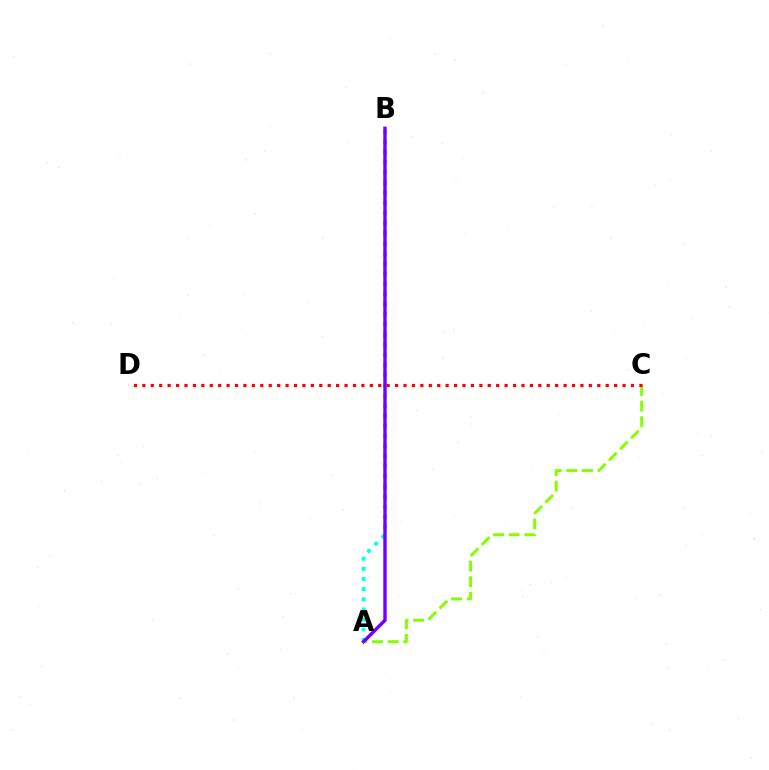{('A', 'B'): [{'color': '#00fff6', 'line_style': 'dotted', 'thickness': 2.75}, {'color': '#7200ff', 'line_style': 'solid', 'thickness': 2.46}], ('A', 'C'): [{'color': '#84ff00', 'line_style': 'dashed', 'thickness': 2.12}], ('C', 'D'): [{'color': '#ff0000', 'line_style': 'dotted', 'thickness': 2.29}]}